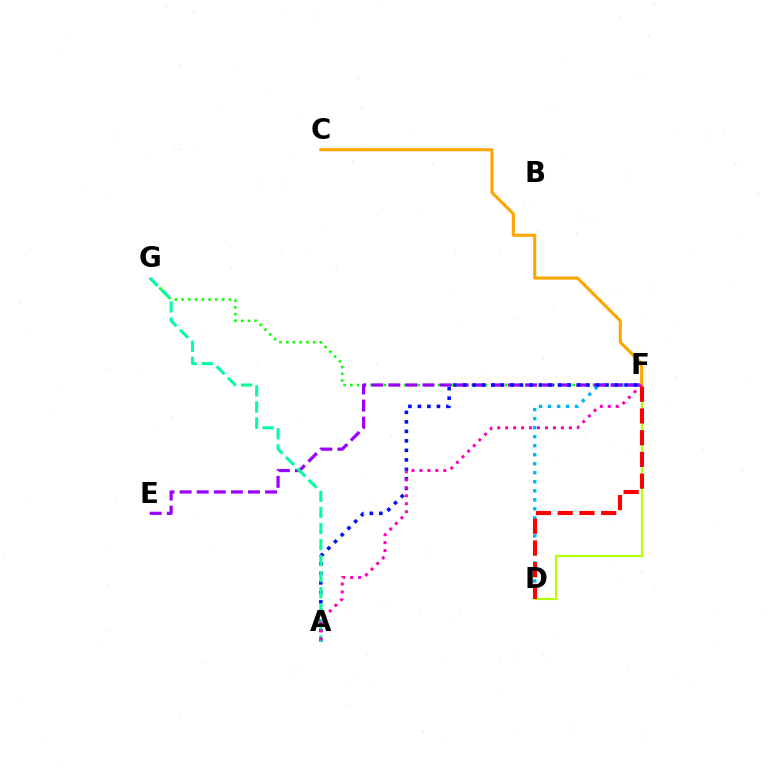{('D', 'F'): [{'color': '#b3ff00', 'line_style': 'solid', 'thickness': 1.56}, {'color': '#00b5ff', 'line_style': 'dotted', 'thickness': 2.45}, {'color': '#ff0000', 'line_style': 'dashed', 'thickness': 2.95}], ('F', 'G'): [{'color': '#08ff00', 'line_style': 'dotted', 'thickness': 1.83}], ('E', 'F'): [{'color': '#9b00ff', 'line_style': 'dashed', 'thickness': 2.32}], ('C', 'F'): [{'color': '#ffa500', 'line_style': 'solid', 'thickness': 2.22}], ('A', 'F'): [{'color': '#0010ff', 'line_style': 'dotted', 'thickness': 2.58}, {'color': '#ff00bd', 'line_style': 'dotted', 'thickness': 2.16}], ('A', 'G'): [{'color': '#00ff9d', 'line_style': 'dashed', 'thickness': 2.18}]}